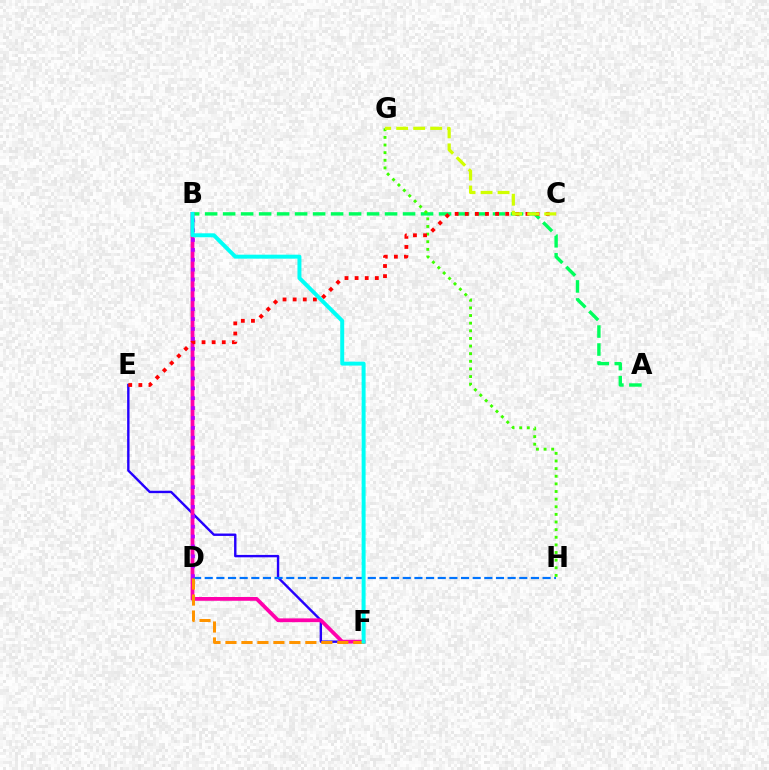{('A', 'B'): [{'color': '#00ff5c', 'line_style': 'dashed', 'thickness': 2.44}], ('E', 'F'): [{'color': '#2500ff', 'line_style': 'solid', 'thickness': 1.73}], ('B', 'F'): [{'color': '#ff00ac', 'line_style': 'solid', 'thickness': 2.72}, {'color': '#00fff6', 'line_style': 'solid', 'thickness': 2.85}], ('D', 'H'): [{'color': '#0074ff', 'line_style': 'dashed', 'thickness': 1.58}], ('G', 'H'): [{'color': '#3dff00', 'line_style': 'dotted', 'thickness': 2.07}], ('D', 'F'): [{'color': '#ff9400', 'line_style': 'dashed', 'thickness': 2.17}], ('C', 'E'): [{'color': '#ff0000', 'line_style': 'dotted', 'thickness': 2.75}], ('C', 'G'): [{'color': '#d1ff00', 'line_style': 'dashed', 'thickness': 2.31}], ('B', 'D'): [{'color': '#b900ff', 'line_style': 'dotted', 'thickness': 2.69}]}